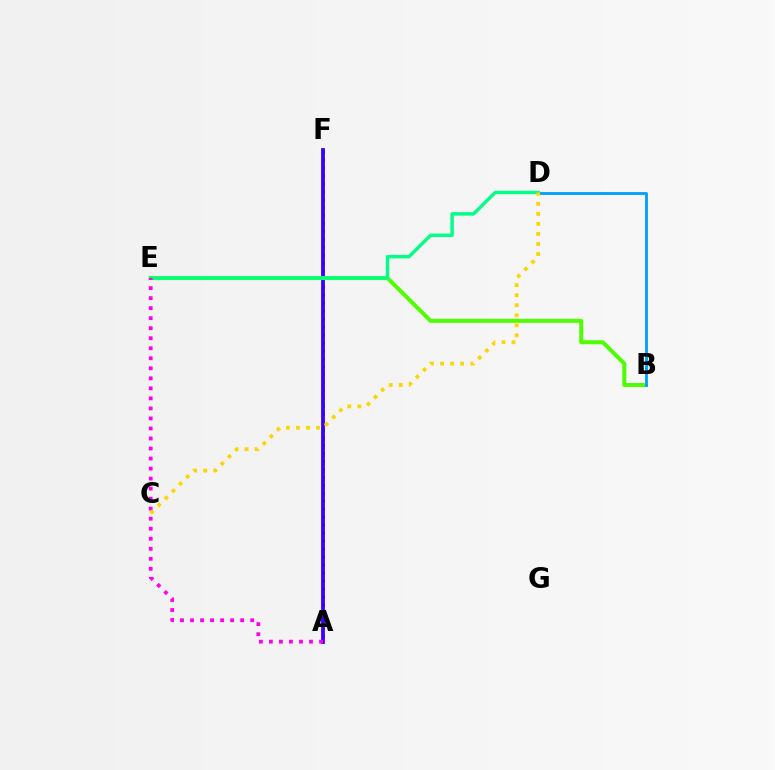{('A', 'F'): [{'color': '#ff0000', 'line_style': 'dotted', 'thickness': 2.16}, {'color': '#3700ff', 'line_style': 'solid', 'thickness': 2.72}], ('B', 'E'): [{'color': '#4fff00', 'line_style': 'solid', 'thickness': 2.89}], ('B', 'D'): [{'color': '#009eff', 'line_style': 'solid', 'thickness': 2.02}], ('D', 'E'): [{'color': '#00ff86', 'line_style': 'solid', 'thickness': 2.48}], ('A', 'E'): [{'color': '#ff00ed', 'line_style': 'dotted', 'thickness': 2.72}], ('C', 'D'): [{'color': '#ffd500', 'line_style': 'dotted', 'thickness': 2.73}]}